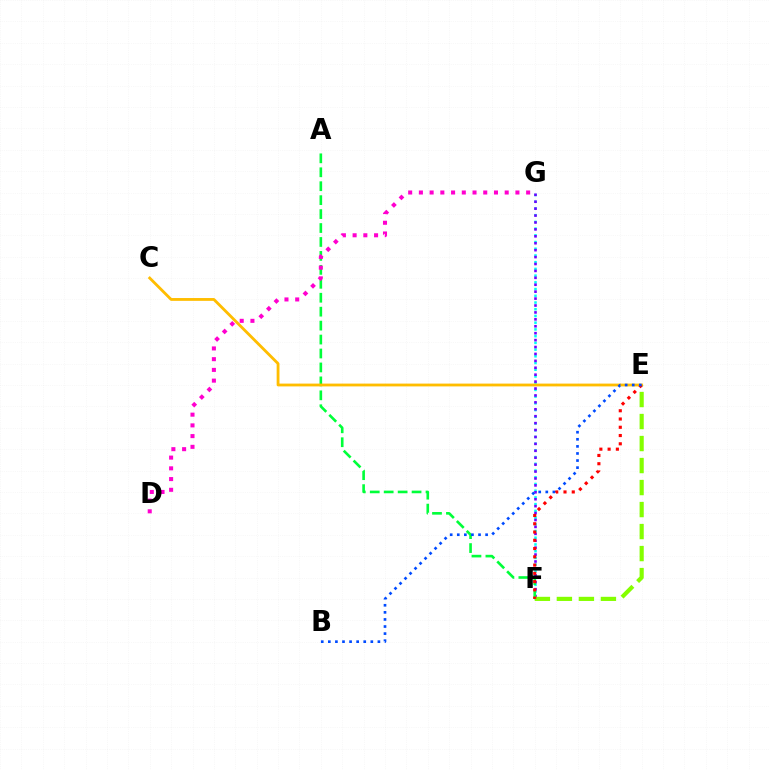{('F', 'G'): [{'color': '#00fff6', 'line_style': 'dotted', 'thickness': 1.83}, {'color': '#7200ff', 'line_style': 'dotted', 'thickness': 1.88}], ('A', 'F'): [{'color': '#00ff39', 'line_style': 'dashed', 'thickness': 1.89}], ('C', 'E'): [{'color': '#ffbd00', 'line_style': 'solid', 'thickness': 2.03}], ('E', 'F'): [{'color': '#84ff00', 'line_style': 'dashed', 'thickness': 2.99}, {'color': '#ff0000', 'line_style': 'dotted', 'thickness': 2.24}], ('B', 'E'): [{'color': '#004bff', 'line_style': 'dotted', 'thickness': 1.92}], ('D', 'G'): [{'color': '#ff00cf', 'line_style': 'dotted', 'thickness': 2.91}]}